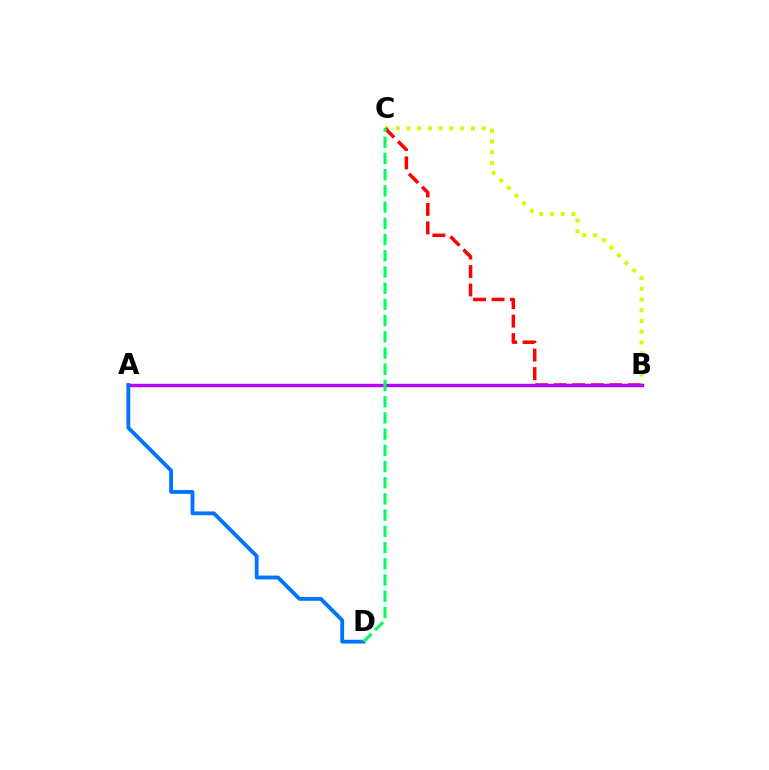{('B', 'C'): [{'color': '#d1ff00', 'line_style': 'dotted', 'thickness': 2.92}, {'color': '#ff0000', 'line_style': 'dashed', 'thickness': 2.51}], ('A', 'B'): [{'color': '#b900ff', 'line_style': 'solid', 'thickness': 2.45}], ('A', 'D'): [{'color': '#0074ff', 'line_style': 'solid', 'thickness': 2.75}], ('C', 'D'): [{'color': '#00ff5c', 'line_style': 'dashed', 'thickness': 2.2}]}